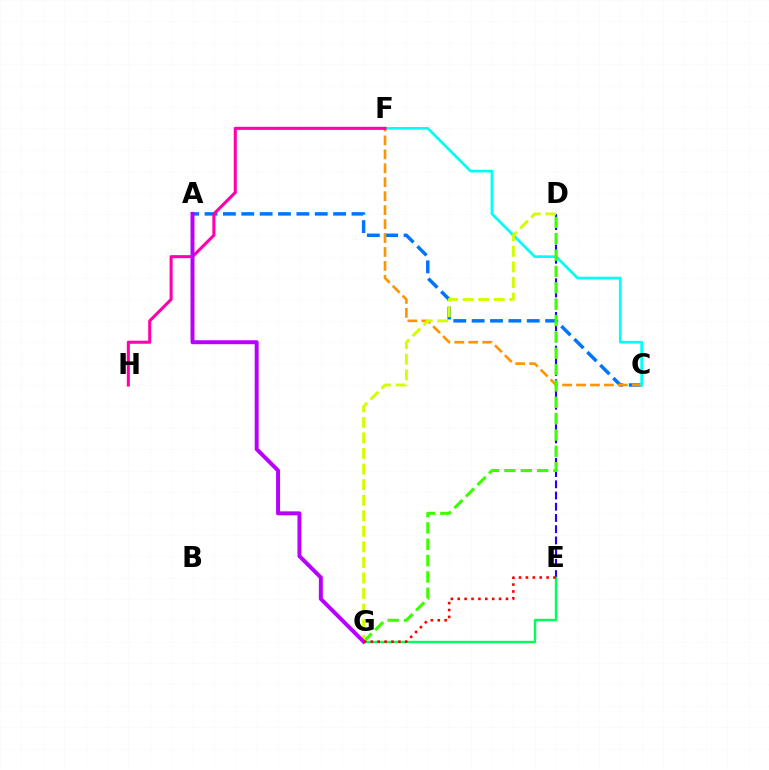{('D', 'E'): [{'color': '#2500ff', 'line_style': 'dashed', 'thickness': 1.52}], ('A', 'C'): [{'color': '#0074ff', 'line_style': 'dashed', 'thickness': 2.5}], ('C', 'F'): [{'color': '#ff9400', 'line_style': 'dashed', 'thickness': 1.89}, {'color': '#00fff6', 'line_style': 'solid', 'thickness': 1.95}], ('E', 'G'): [{'color': '#00ff5c', 'line_style': 'solid', 'thickness': 1.74}, {'color': '#ff0000', 'line_style': 'dotted', 'thickness': 1.87}], ('D', 'G'): [{'color': '#3dff00', 'line_style': 'dashed', 'thickness': 2.22}, {'color': '#d1ff00', 'line_style': 'dashed', 'thickness': 2.11}], ('F', 'H'): [{'color': '#ff00ac', 'line_style': 'solid', 'thickness': 2.21}], ('A', 'G'): [{'color': '#b900ff', 'line_style': 'solid', 'thickness': 2.85}]}